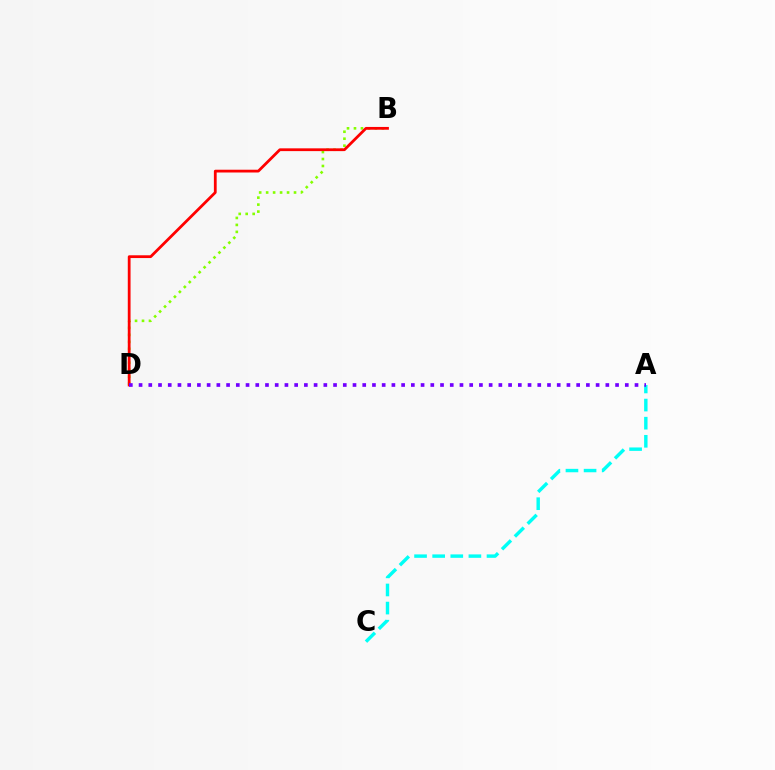{('B', 'D'): [{'color': '#84ff00', 'line_style': 'dotted', 'thickness': 1.89}, {'color': '#ff0000', 'line_style': 'solid', 'thickness': 2.0}], ('A', 'C'): [{'color': '#00fff6', 'line_style': 'dashed', 'thickness': 2.46}], ('A', 'D'): [{'color': '#7200ff', 'line_style': 'dotted', 'thickness': 2.64}]}